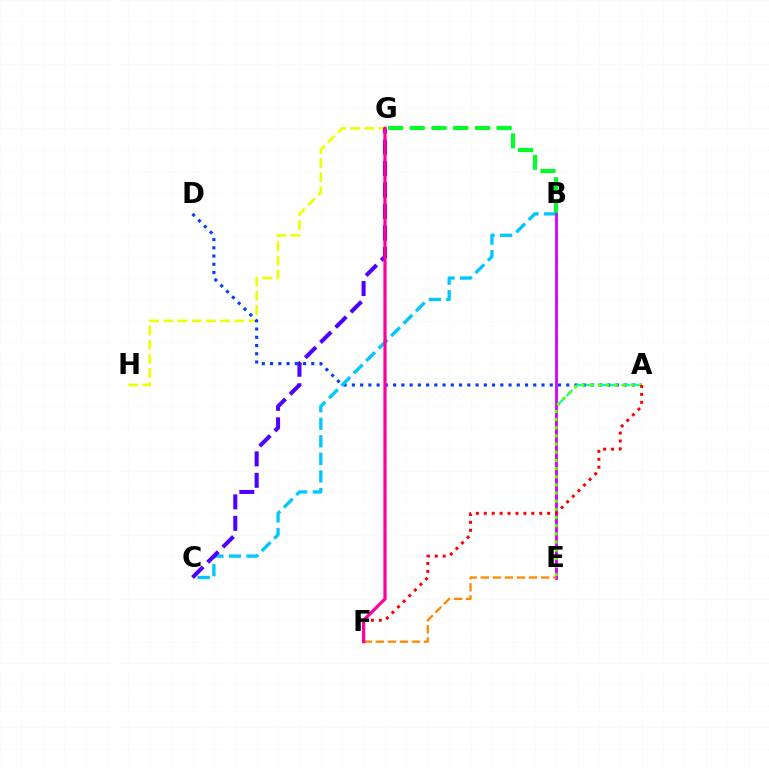{('G', 'H'): [{'color': '#eeff00', 'line_style': 'dashed', 'thickness': 1.93}], ('A', 'D'): [{'color': '#003fff', 'line_style': 'dotted', 'thickness': 2.24}], ('A', 'E'): [{'color': '#00ffaf', 'line_style': 'dashed', 'thickness': 1.61}, {'color': '#66ff00', 'line_style': 'dotted', 'thickness': 2.22}], ('B', 'G'): [{'color': '#00ff27', 'line_style': 'dashed', 'thickness': 2.95}], ('B', 'C'): [{'color': '#00c7ff', 'line_style': 'dashed', 'thickness': 2.39}], ('C', 'G'): [{'color': '#4f00ff', 'line_style': 'dashed', 'thickness': 2.92}], ('B', 'E'): [{'color': '#d600ff', 'line_style': 'solid', 'thickness': 2.04}], ('E', 'F'): [{'color': '#ff8800', 'line_style': 'dashed', 'thickness': 1.64}], ('A', 'F'): [{'color': '#ff0000', 'line_style': 'dotted', 'thickness': 2.15}], ('F', 'G'): [{'color': '#ff00a0', 'line_style': 'solid', 'thickness': 2.31}]}